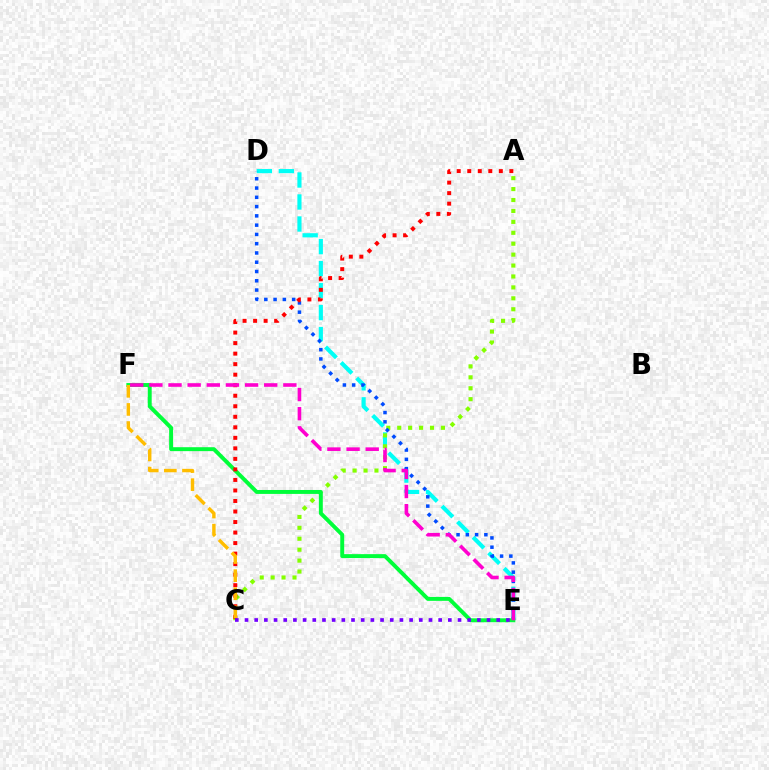{('D', 'E'): [{'color': '#00fff6', 'line_style': 'dashed', 'thickness': 2.99}, {'color': '#004bff', 'line_style': 'dotted', 'thickness': 2.52}], ('A', 'C'): [{'color': '#84ff00', 'line_style': 'dotted', 'thickness': 2.97}, {'color': '#ff0000', 'line_style': 'dotted', 'thickness': 2.86}], ('E', 'F'): [{'color': '#00ff39', 'line_style': 'solid', 'thickness': 2.83}, {'color': '#ff00cf', 'line_style': 'dashed', 'thickness': 2.6}], ('C', 'F'): [{'color': '#ffbd00', 'line_style': 'dashed', 'thickness': 2.46}], ('C', 'E'): [{'color': '#7200ff', 'line_style': 'dotted', 'thickness': 2.63}]}